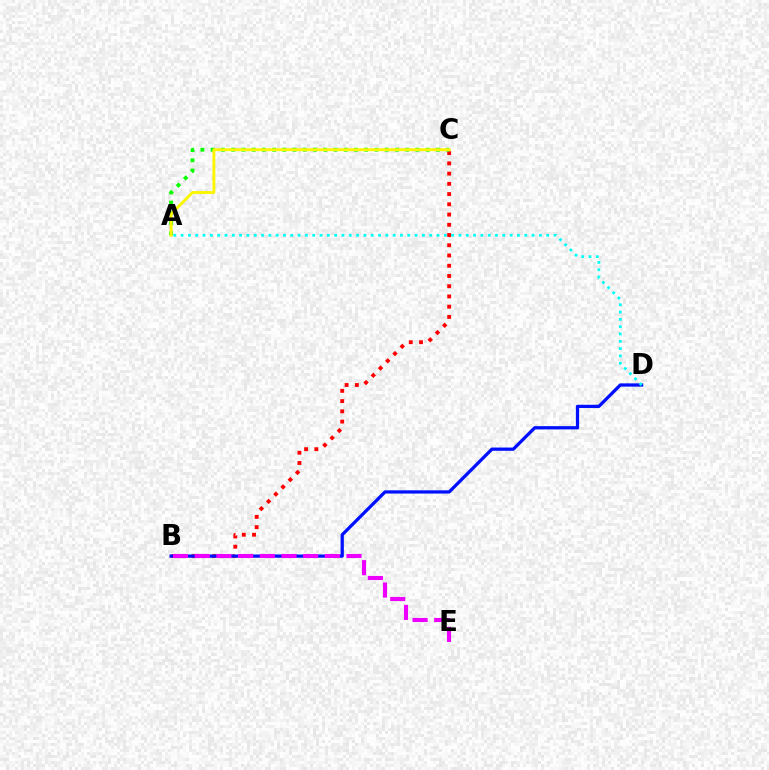{('B', 'C'): [{'color': '#ff0000', 'line_style': 'dotted', 'thickness': 2.78}], ('B', 'D'): [{'color': '#0010ff', 'line_style': 'solid', 'thickness': 2.34}], ('A', 'C'): [{'color': '#08ff00', 'line_style': 'dotted', 'thickness': 2.78}, {'color': '#fcf500', 'line_style': 'solid', 'thickness': 2.07}], ('B', 'E'): [{'color': '#ee00ff', 'line_style': 'dashed', 'thickness': 2.94}], ('A', 'D'): [{'color': '#00fff6', 'line_style': 'dotted', 'thickness': 1.99}]}